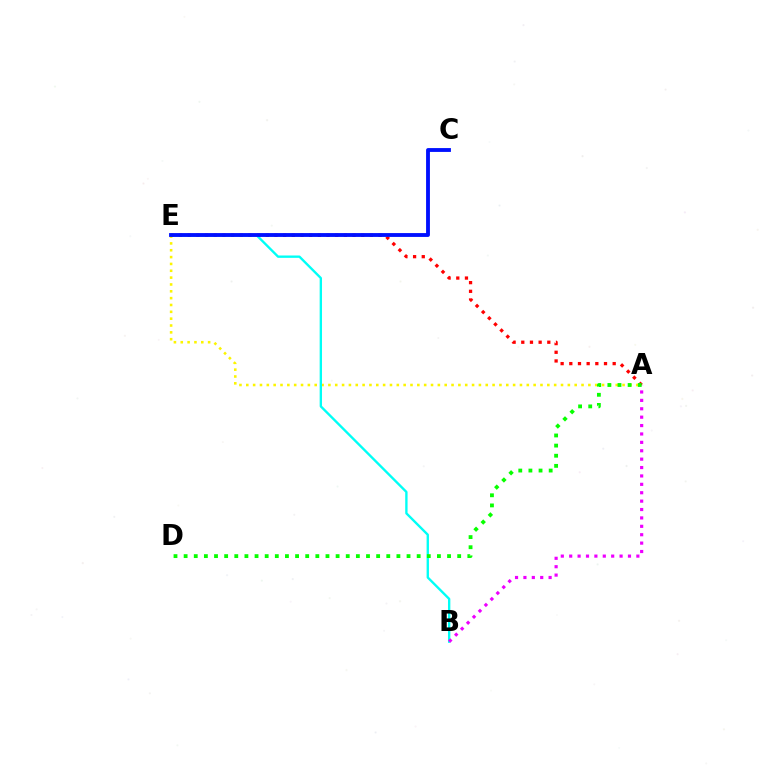{('A', 'E'): [{'color': '#fcf500', 'line_style': 'dotted', 'thickness': 1.86}, {'color': '#ff0000', 'line_style': 'dotted', 'thickness': 2.36}], ('B', 'E'): [{'color': '#00fff6', 'line_style': 'solid', 'thickness': 1.69}], ('A', 'B'): [{'color': '#ee00ff', 'line_style': 'dotted', 'thickness': 2.28}], ('A', 'D'): [{'color': '#08ff00', 'line_style': 'dotted', 'thickness': 2.75}], ('C', 'E'): [{'color': '#0010ff', 'line_style': 'solid', 'thickness': 2.77}]}